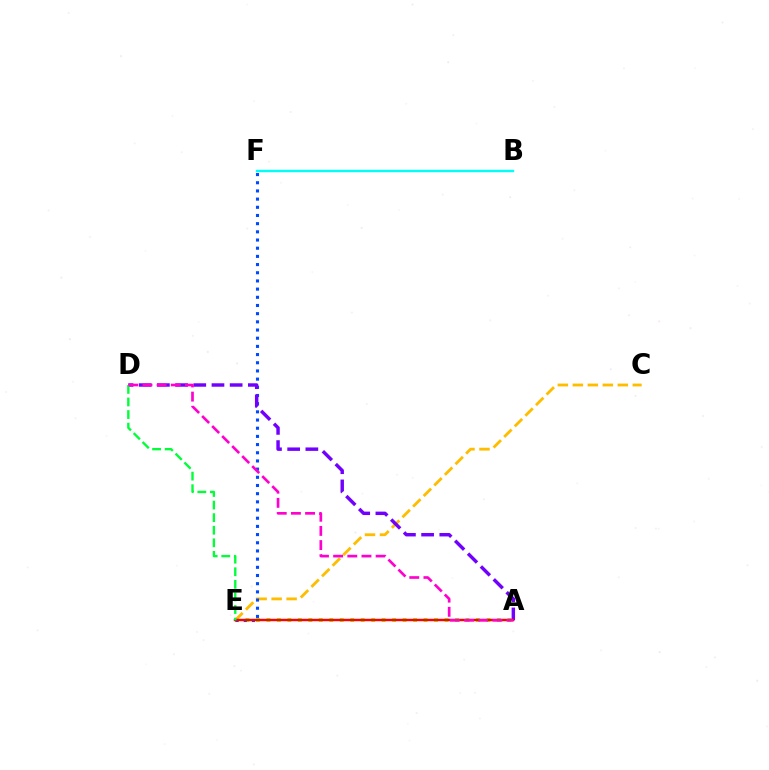{('A', 'E'): [{'color': '#84ff00', 'line_style': 'dotted', 'thickness': 2.85}, {'color': '#ff0000', 'line_style': 'solid', 'thickness': 1.74}], ('C', 'E'): [{'color': '#ffbd00', 'line_style': 'dashed', 'thickness': 2.04}], ('B', 'F'): [{'color': '#00fff6', 'line_style': 'solid', 'thickness': 1.73}], ('E', 'F'): [{'color': '#004bff', 'line_style': 'dotted', 'thickness': 2.22}], ('A', 'D'): [{'color': '#7200ff', 'line_style': 'dashed', 'thickness': 2.47}, {'color': '#ff00cf', 'line_style': 'dashed', 'thickness': 1.92}], ('D', 'E'): [{'color': '#00ff39', 'line_style': 'dashed', 'thickness': 1.71}]}